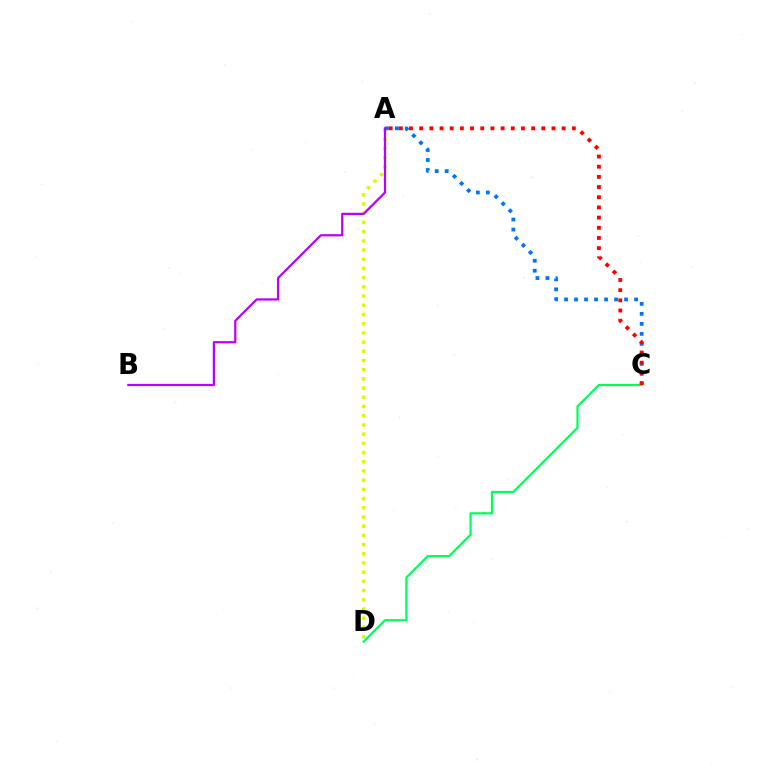{('A', 'D'): [{'color': '#d1ff00', 'line_style': 'dotted', 'thickness': 2.5}], ('A', 'C'): [{'color': '#0074ff', 'line_style': 'dotted', 'thickness': 2.72}, {'color': '#ff0000', 'line_style': 'dotted', 'thickness': 2.77}], ('C', 'D'): [{'color': '#00ff5c', 'line_style': 'solid', 'thickness': 1.61}], ('A', 'B'): [{'color': '#b900ff', 'line_style': 'solid', 'thickness': 1.61}]}